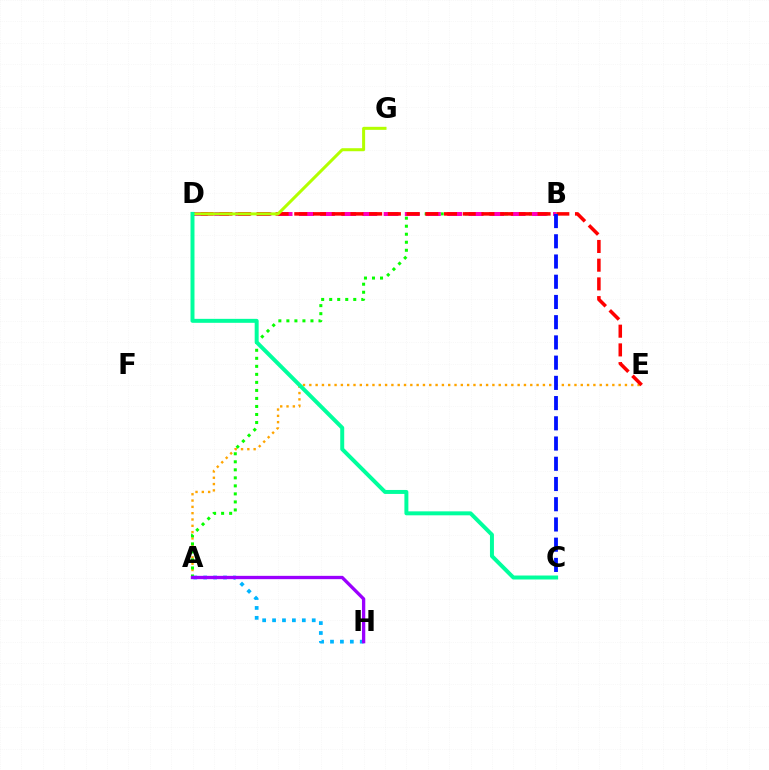{('A', 'E'): [{'color': '#ffa500', 'line_style': 'dotted', 'thickness': 1.72}], ('A', 'B'): [{'color': '#08ff00', 'line_style': 'dotted', 'thickness': 2.18}], ('B', 'D'): [{'color': '#ff00bd', 'line_style': 'dashed', 'thickness': 2.88}], ('A', 'H'): [{'color': '#00b5ff', 'line_style': 'dotted', 'thickness': 2.69}, {'color': '#9b00ff', 'line_style': 'solid', 'thickness': 2.39}], ('D', 'E'): [{'color': '#ff0000', 'line_style': 'dashed', 'thickness': 2.54}], ('D', 'G'): [{'color': '#b3ff00', 'line_style': 'solid', 'thickness': 2.17}], ('C', 'D'): [{'color': '#00ff9d', 'line_style': 'solid', 'thickness': 2.86}], ('B', 'C'): [{'color': '#0010ff', 'line_style': 'dashed', 'thickness': 2.75}]}